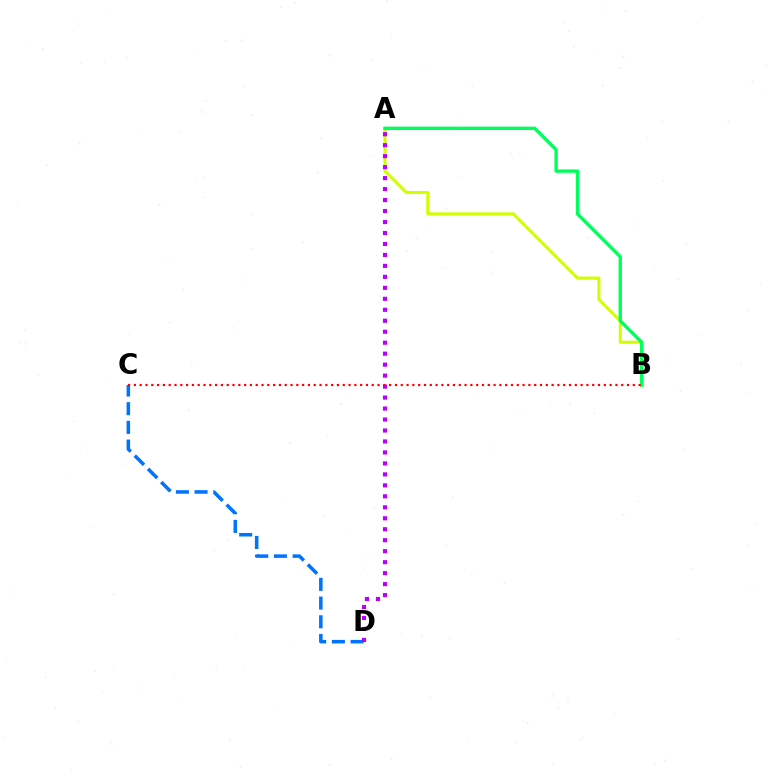{('A', 'B'): [{'color': '#d1ff00', 'line_style': 'solid', 'thickness': 2.19}, {'color': '#00ff5c', 'line_style': 'solid', 'thickness': 2.43}], ('C', 'D'): [{'color': '#0074ff', 'line_style': 'dashed', 'thickness': 2.54}], ('A', 'D'): [{'color': '#b900ff', 'line_style': 'dotted', 'thickness': 2.98}], ('B', 'C'): [{'color': '#ff0000', 'line_style': 'dotted', 'thickness': 1.58}]}